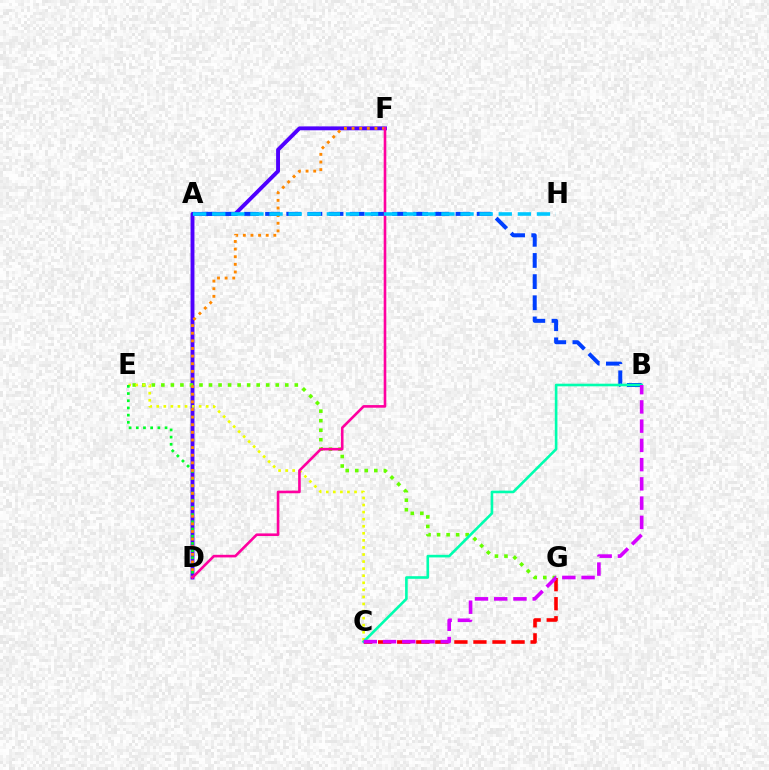{('D', 'F'): [{'color': '#4f00ff', 'line_style': 'solid', 'thickness': 2.8}, {'color': '#ff8800', 'line_style': 'dotted', 'thickness': 2.07}, {'color': '#ff00a0', 'line_style': 'solid', 'thickness': 1.89}], ('E', 'G'): [{'color': '#66ff00', 'line_style': 'dotted', 'thickness': 2.59}], ('C', 'G'): [{'color': '#ff0000', 'line_style': 'dashed', 'thickness': 2.59}], ('C', 'E'): [{'color': '#eeff00', 'line_style': 'dotted', 'thickness': 1.92}], ('A', 'B'): [{'color': '#003fff', 'line_style': 'dashed', 'thickness': 2.87}], ('B', 'C'): [{'color': '#00ffaf', 'line_style': 'solid', 'thickness': 1.89}, {'color': '#d600ff', 'line_style': 'dashed', 'thickness': 2.61}], ('D', 'E'): [{'color': '#00ff27', 'line_style': 'dotted', 'thickness': 1.95}], ('A', 'H'): [{'color': '#00c7ff', 'line_style': 'dashed', 'thickness': 2.59}]}